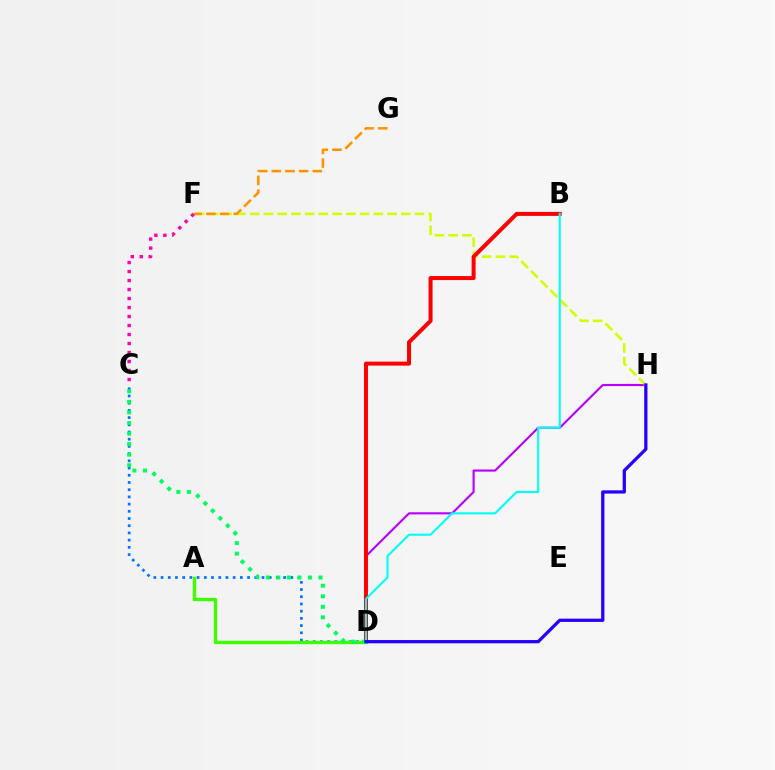{('C', 'D'): [{'color': '#0074ff', 'line_style': 'dotted', 'thickness': 1.96}, {'color': '#00ff5c', 'line_style': 'dotted', 'thickness': 2.87}], ('D', 'H'): [{'color': '#b900ff', 'line_style': 'solid', 'thickness': 1.53}, {'color': '#2500ff', 'line_style': 'solid', 'thickness': 2.35}], ('F', 'H'): [{'color': '#d1ff00', 'line_style': 'dashed', 'thickness': 1.87}], ('F', 'G'): [{'color': '#ff9400', 'line_style': 'dashed', 'thickness': 1.86}], ('B', 'D'): [{'color': '#ff0000', 'line_style': 'solid', 'thickness': 2.88}, {'color': '#00fff6', 'line_style': 'solid', 'thickness': 1.5}], ('A', 'D'): [{'color': '#3dff00', 'line_style': 'solid', 'thickness': 2.43}], ('C', 'F'): [{'color': '#ff00ac', 'line_style': 'dotted', 'thickness': 2.44}]}